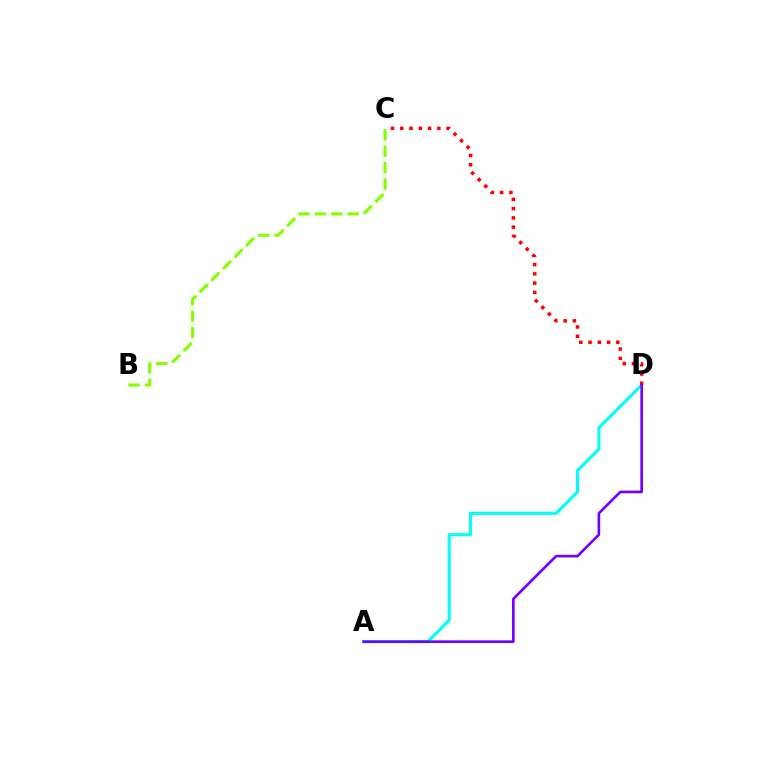{('A', 'D'): [{'color': '#00fff6', 'line_style': 'solid', 'thickness': 2.23}, {'color': '#7200ff', 'line_style': 'solid', 'thickness': 1.89}], ('C', 'D'): [{'color': '#ff0000', 'line_style': 'dotted', 'thickness': 2.52}], ('B', 'C'): [{'color': '#84ff00', 'line_style': 'dashed', 'thickness': 2.23}]}